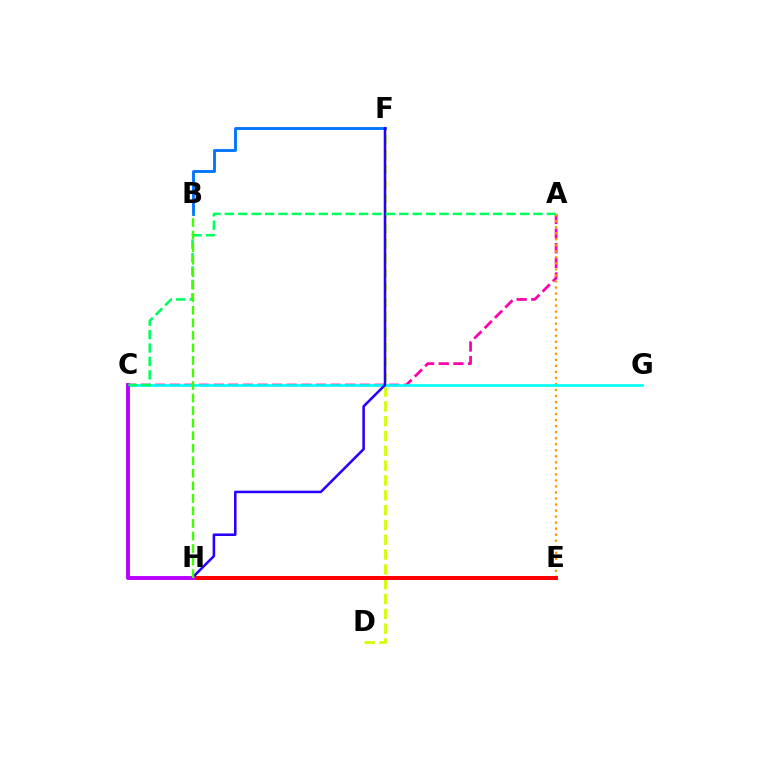{('A', 'C'): [{'color': '#ff00ac', 'line_style': 'dashed', 'thickness': 1.99}, {'color': '#00ff5c', 'line_style': 'dashed', 'thickness': 1.82}], ('D', 'F'): [{'color': '#d1ff00', 'line_style': 'dashed', 'thickness': 2.01}], ('A', 'E'): [{'color': '#ff9400', 'line_style': 'dotted', 'thickness': 1.64}], ('B', 'F'): [{'color': '#0074ff', 'line_style': 'solid', 'thickness': 2.05}], ('E', 'H'): [{'color': '#ff0000', 'line_style': 'solid', 'thickness': 2.86}], ('C', 'G'): [{'color': '#00fff6', 'line_style': 'solid', 'thickness': 1.92}], ('F', 'H'): [{'color': '#2500ff', 'line_style': 'solid', 'thickness': 1.83}], ('C', 'H'): [{'color': '#b900ff', 'line_style': 'solid', 'thickness': 2.81}], ('B', 'H'): [{'color': '#3dff00', 'line_style': 'dashed', 'thickness': 1.7}]}